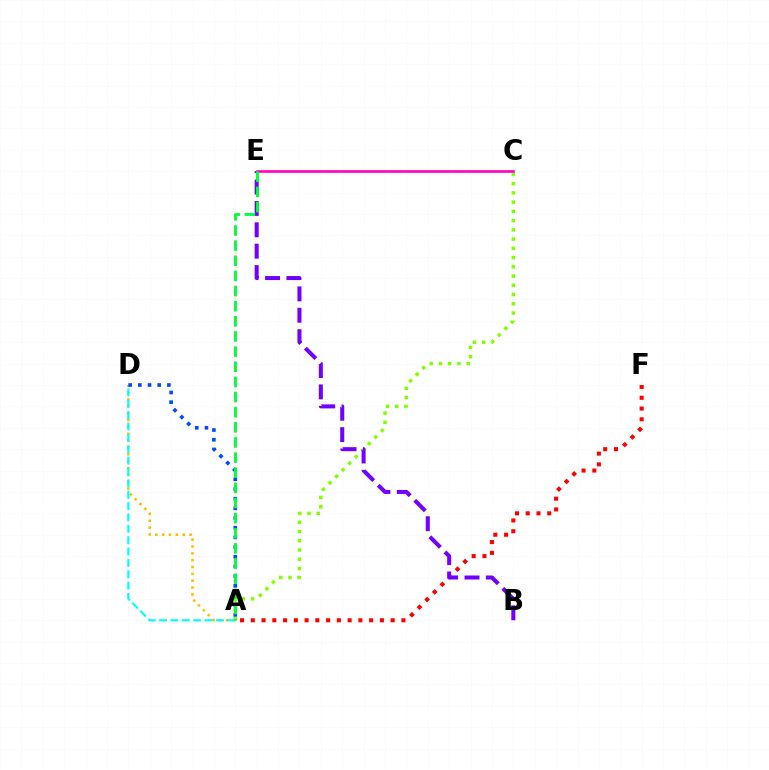{('A', 'F'): [{'color': '#ff0000', 'line_style': 'dotted', 'thickness': 2.92}], ('A', 'C'): [{'color': '#84ff00', 'line_style': 'dotted', 'thickness': 2.51}], ('A', 'D'): [{'color': '#ffbd00', 'line_style': 'dotted', 'thickness': 1.86}, {'color': '#004bff', 'line_style': 'dotted', 'thickness': 2.63}, {'color': '#00fff6', 'line_style': 'dashed', 'thickness': 1.54}], ('B', 'E'): [{'color': '#7200ff', 'line_style': 'dashed', 'thickness': 2.9}], ('C', 'E'): [{'color': '#ff00cf', 'line_style': 'solid', 'thickness': 1.91}], ('A', 'E'): [{'color': '#00ff39', 'line_style': 'dashed', 'thickness': 2.06}]}